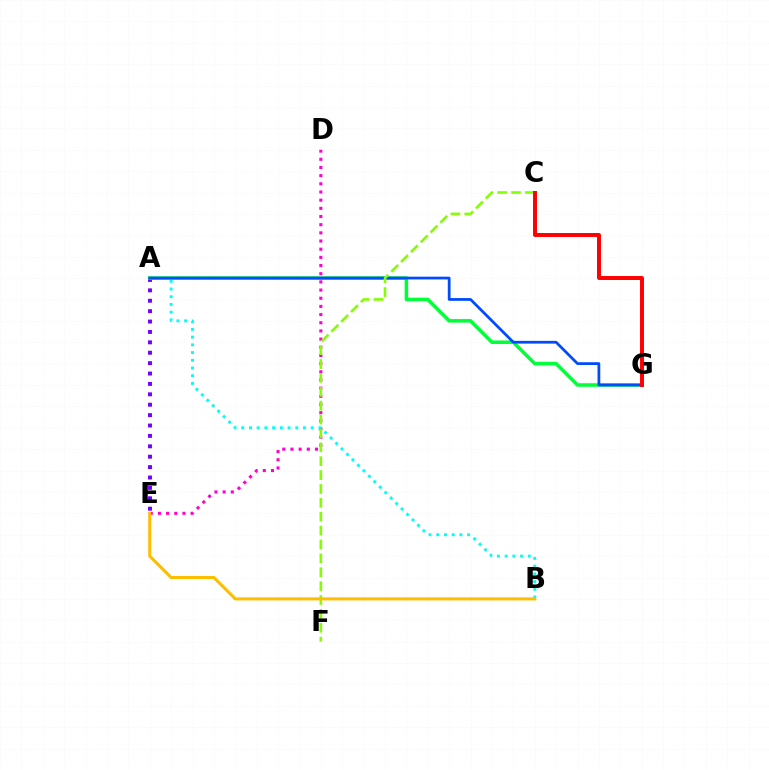{('A', 'E'): [{'color': '#7200ff', 'line_style': 'dotted', 'thickness': 2.82}], ('A', 'G'): [{'color': '#00ff39', 'line_style': 'solid', 'thickness': 2.53}, {'color': '#004bff', 'line_style': 'solid', 'thickness': 1.99}], ('D', 'E'): [{'color': '#ff00cf', 'line_style': 'dotted', 'thickness': 2.22}], ('A', 'B'): [{'color': '#00fff6', 'line_style': 'dotted', 'thickness': 2.1}], ('C', 'F'): [{'color': '#84ff00', 'line_style': 'dashed', 'thickness': 1.89}], ('B', 'E'): [{'color': '#ffbd00', 'line_style': 'solid', 'thickness': 2.19}], ('C', 'G'): [{'color': '#ff0000', 'line_style': 'solid', 'thickness': 2.85}]}